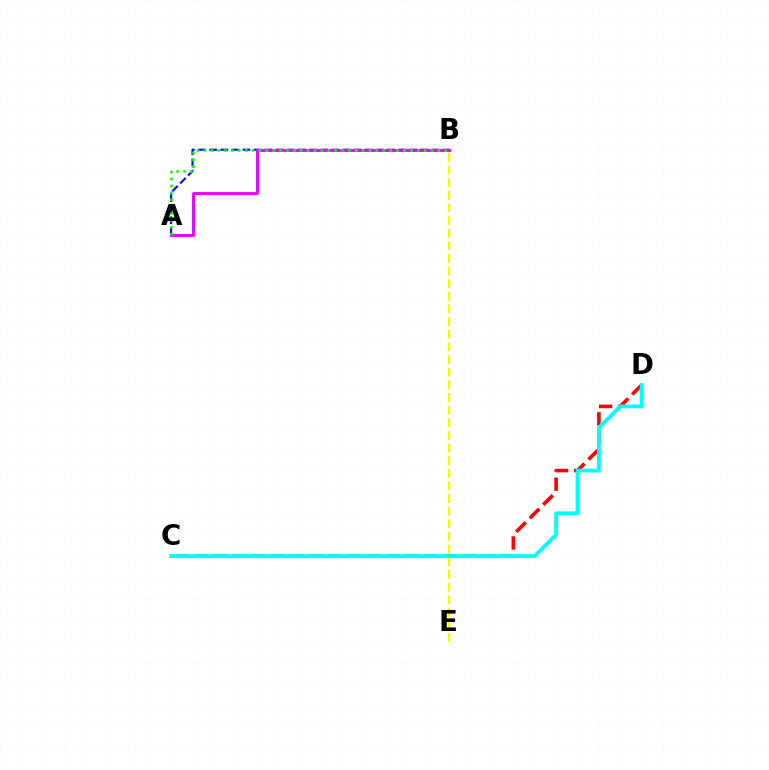{('A', 'B'): [{'color': '#0010ff', 'line_style': 'dashed', 'thickness': 1.51}, {'color': '#ee00ff', 'line_style': 'solid', 'thickness': 2.08}, {'color': '#08ff00', 'line_style': 'dotted', 'thickness': 1.87}], ('C', 'D'): [{'color': '#ff0000', 'line_style': 'dashed', 'thickness': 2.6}, {'color': '#00fff6', 'line_style': 'solid', 'thickness': 2.76}], ('B', 'E'): [{'color': '#fcf500', 'line_style': 'dashed', 'thickness': 1.72}]}